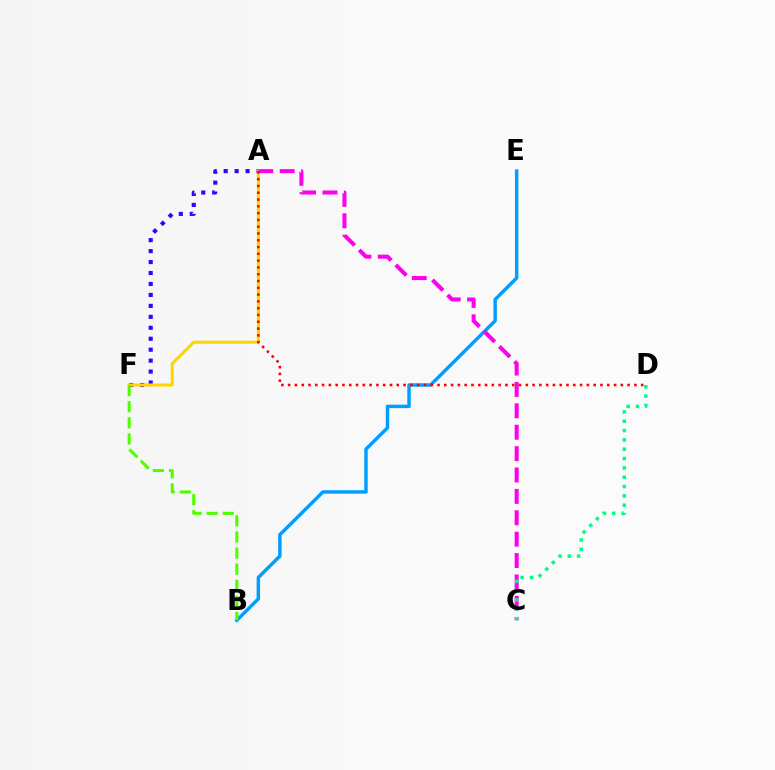{('B', 'E'): [{'color': '#009eff', 'line_style': 'solid', 'thickness': 2.49}], ('A', 'F'): [{'color': '#3700ff', 'line_style': 'dotted', 'thickness': 2.98}, {'color': '#ffd500', 'line_style': 'solid', 'thickness': 2.22}], ('A', 'C'): [{'color': '#ff00ed', 'line_style': 'dashed', 'thickness': 2.91}], ('A', 'D'): [{'color': '#ff0000', 'line_style': 'dotted', 'thickness': 1.84}], ('C', 'D'): [{'color': '#00ff86', 'line_style': 'dotted', 'thickness': 2.54}], ('B', 'F'): [{'color': '#4fff00', 'line_style': 'dashed', 'thickness': 2.19}]}